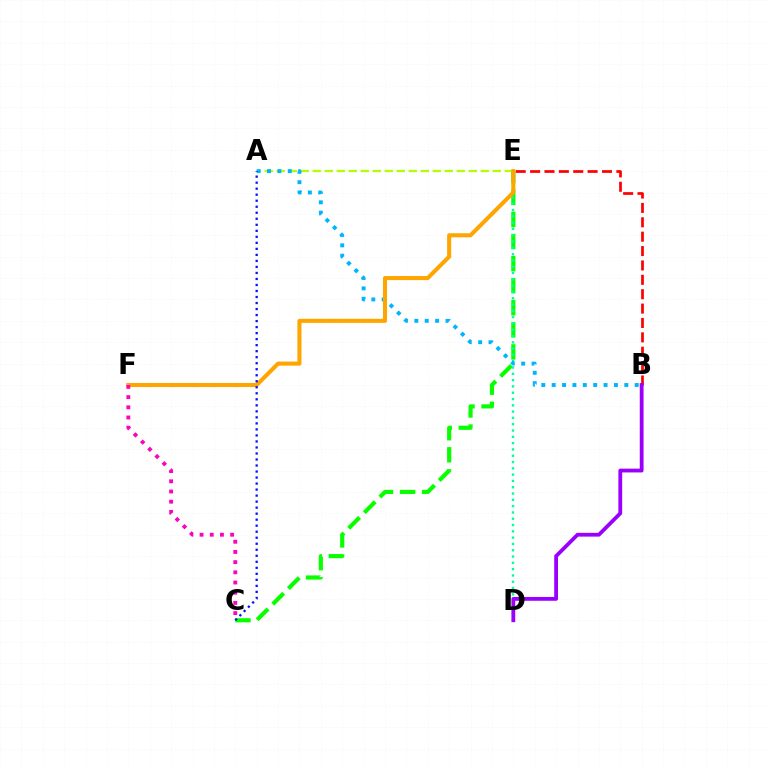{('C', 'E'): [{'color': '#08ff00', 'line_style': 'dashed', 'thickness': 3.0}], ('B', 'E'): [{'color': '#ff0000', 'line_style': 'dashed', 'thickness': 1.95}], ('A', 'E'): [{'color': '#b3ff00', 'line_style': 'dashed', 'thickness': 1.63}], ('D', 'E'): [{'color': '#00ff9d', 'line_style': 'dotted', 'thickness': 1.71}], ('A', 'B'): [{'color': '#00b5ff', 'line_style': 'dotted', 'thickness': 2.82}], ('B', 'D'): [{'color': '#9b00ff', 'line_style': 'solid', 'thickness': 2.73}], ('E', 'F'): [{'color': '#ffa500', 'line_style': 'solid', 'thickness': 2.93}], ('C', 'F'): [{'color': '#ff00bd', 'line_style': 'dotted', 'thickness': 2.77}], ('A', 'C'): [{'color': '#0010ff', 'line_style': 'dotted', 'thickness': 1.64}]}